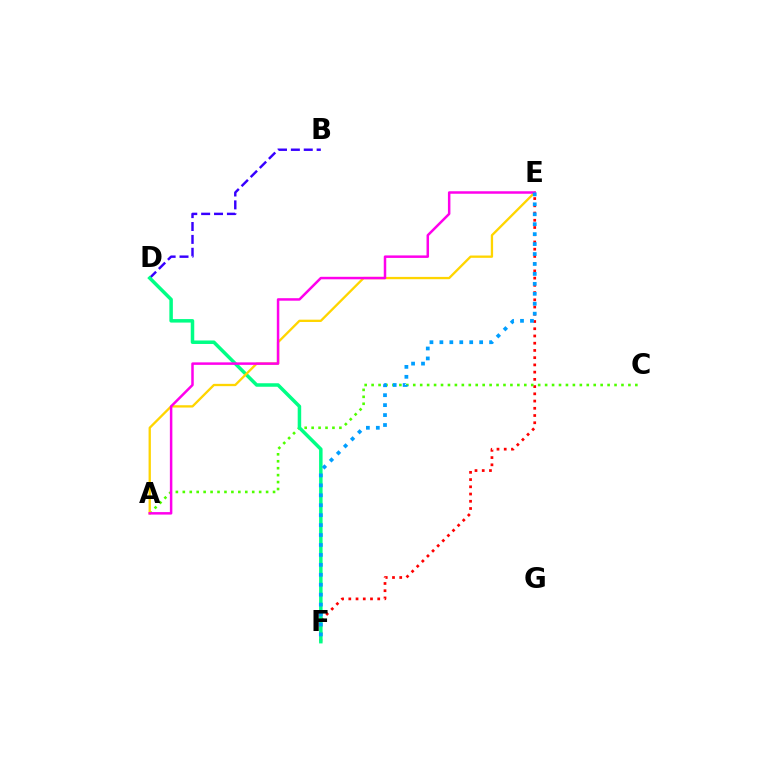{('B', 'D'): [{'color': '#3700ff', 'line_style': 'dashed', 'thickness': 1.75}], ('E', 'F'): [{'color': '#ff0000', 'line_style': 'dotted', 'thickness': 1.96}, {'color': '#009eff', 'line_style': 'dotted', 'thickness': 2.7}], ('A', 'C'): [{'color': '#4fff00', 'line_style': 'dotted', 'thickness': 1.89}], ('D', 'F'): [{'color': '#00ff86', 'line_style': 'solid', 'thickness': 2.52}], ('A', 'E'): [{'color': '#ffd500', 'line_style': 'solid', 'thickness': 1.67}, {'color': '#ff00ed', 'line_style': 'solid', 'thickness': 1.8}]}